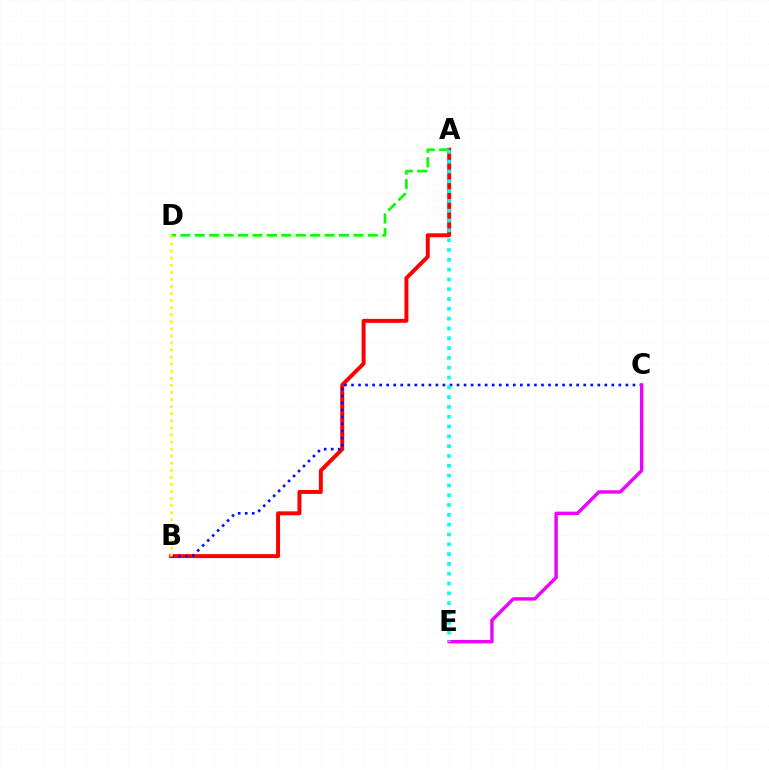{('A', 'B'): [{'color': '#ff0000', 'line_style': 'solid', 'thickness': 2.85}], ('B', 'C'): [{'color': '#0010ff', 'line_style': 'dotted', 'thickness': 1.91}], ('C', 'E'): [{'color': '#ee00ff', 'line_style': 'solid', 'thickness': 2.45}], ('A', 'D'): [{'color': '#08ff00', 'line_style': 'dashed', 'thickness': 1.96}], ('B', 'D'): [{'color': '#fcf500', 'line_style': 'dotted', 'thickness': 1.92}], ('A', 'E'): [{'color': '#00fff6', 'line_style': 'dotted', 'thickness': 2.67}]}